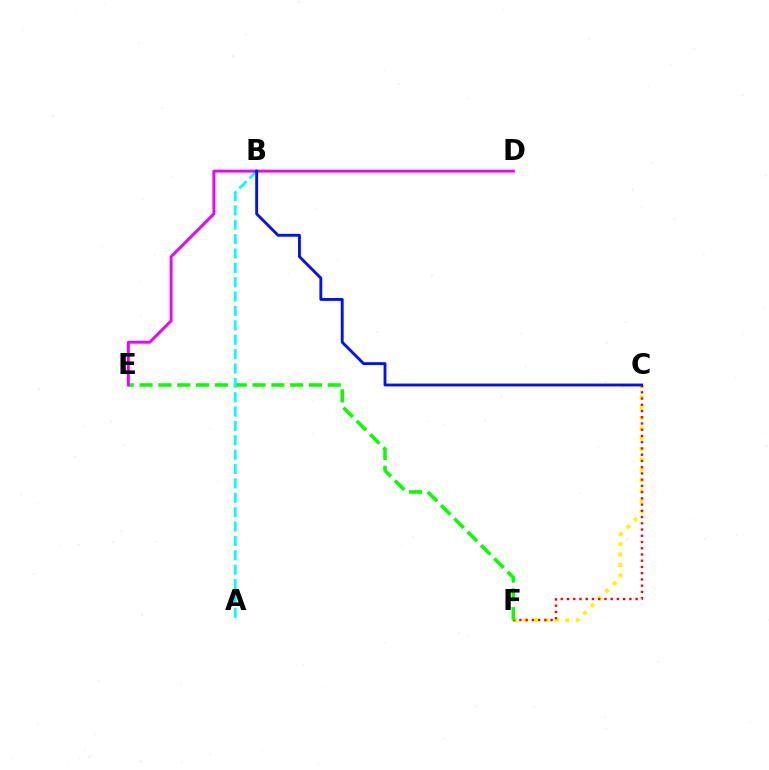{('C', 'F'): [{'color': '#fcf500', 'line_style': 'dotted', 'thickness': 2.83}, {'color': '#ff0000', 'line_style': 'dotted', 'thickness': 1.69}], ('E', 'F'): [{'color': '#08ff00', 'line_style': 'dashed', 'thickness': 2.56}], ('A', 'B'): [{'color': '#00fff6', 'line_style': 'dashed', 'thickness': 1.95}], ('D', 'E'): [{'color': '#ee00ff', 'line_style': 'solid', 'thickness': 2.09}], ('B', 'C'): [{'color': '#0010ff', 'line_style': 'solid', 'thickness': 2.06}]}